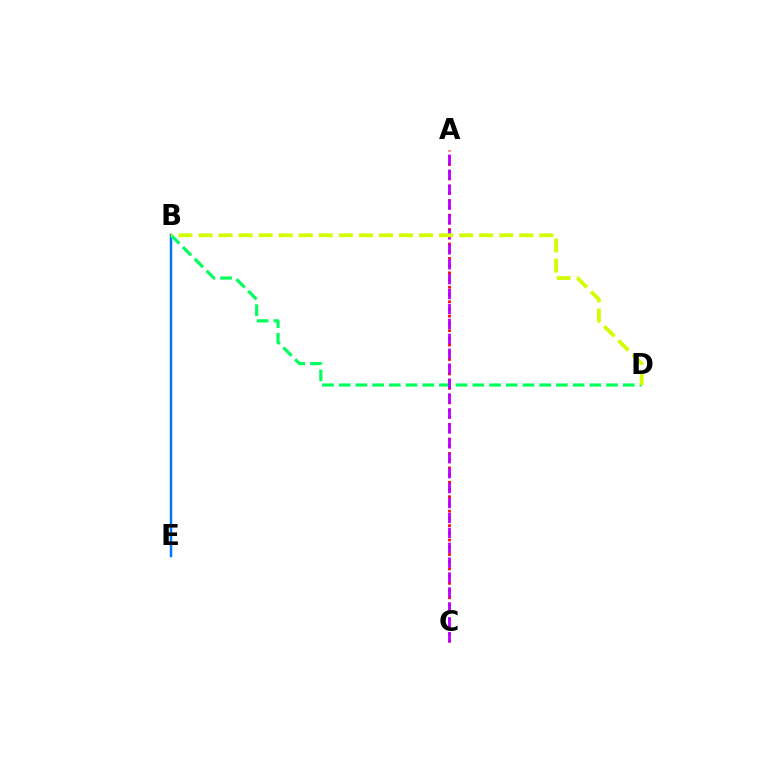{('A', 'C'): [{'color': '#ff0000', 'line_style': 'dotted', 'thickness': 1.96}, {'color': '#b900ff', 'line_style': 'dashed', 'thickness': 2.03}], ('B', 'E'): [{'color': '#0074ff', 'line_style': 'solid', 'thickness': 1.77}], ('B', 'D'): [{'color': '#00ff5c', 'line_style': 'dashed', 'thickness': 2.27}, {'color': '#d1ff00', 'line_style': 'dashed', 'thickness': 2.72}]}